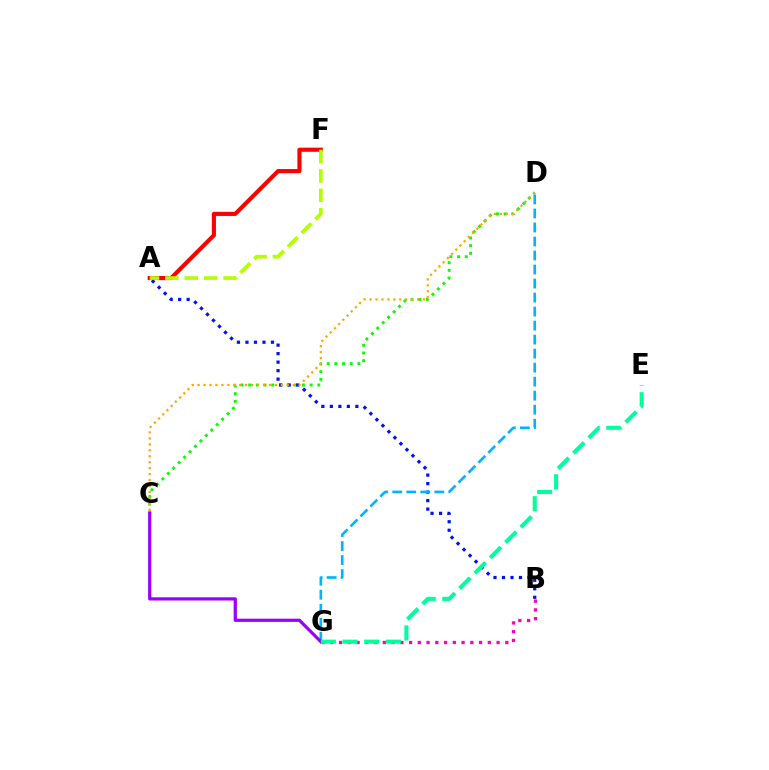{('C', 'D'): [{'color': '#08ff00', 'line_style': 'dotted', 'thickness': 2.09}, {'color': '#ffa500', 'line_style': 'dotted', 'thickness': 1.61}], ('A', 'F'): [{'color': '#ff0000', 'line_style': 'solid', 'thickness': 2.97}, {'color': '#b3ff00', 'line_style': 'dashed', 'thickness': 2.64}], ('B', 'G'): [{'color': '#ff00bd', 'line_style': 'dotted', 'thickness': 2.38}], ('A', 'B'): [{'color': '#0010ff', 'line_style': 'dotted', 'thickness': 2.31}], ('D', 'G'): [{'color': '#00b5ff', 'line_style': 'dashed', 'thickness': 1.9}], ('C', 'G'): [{'color': '#9b00ff', 'line_style': 'solid', 'thickness': 2.32}], ('E', 'G'): [{'color': '#00ff9d', 'line_style': 'dashed', 'thickness': 2.94}]}